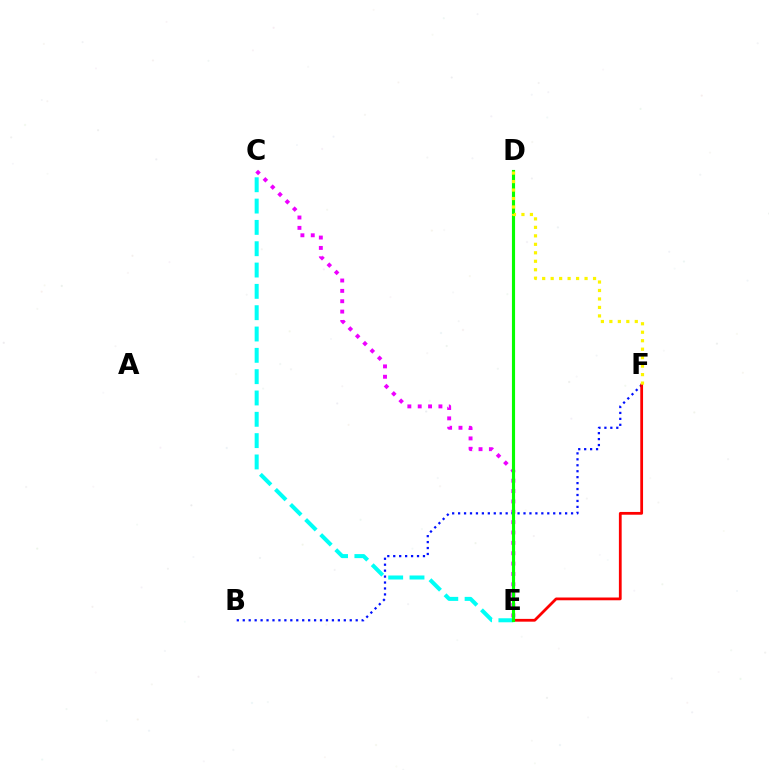{('C', 'E'): [{'color': '#ee00ff', 'line_style': 'dotted', 'thickness': 2.81}, {'color': '#00fff6', 'line_style': 'dashed', 'thickness': 2.9}], ('B', 'F'): [{'color': '#0010ff', 'line_style': 'dotted', 'thickness': 1.62}], ('E', 'F'): [{'color': '#ff0000', 'line_style': 'solid', 'thickness': 2.0}], ('D', 'E'): [{'color': '#08ff00', 'line_style': 'solid', 'thickness': 2.26}], ('D', 'F'): [{'color': '#fcf500', 'line_style': 'dotted', 'thickness': 2.3}]}